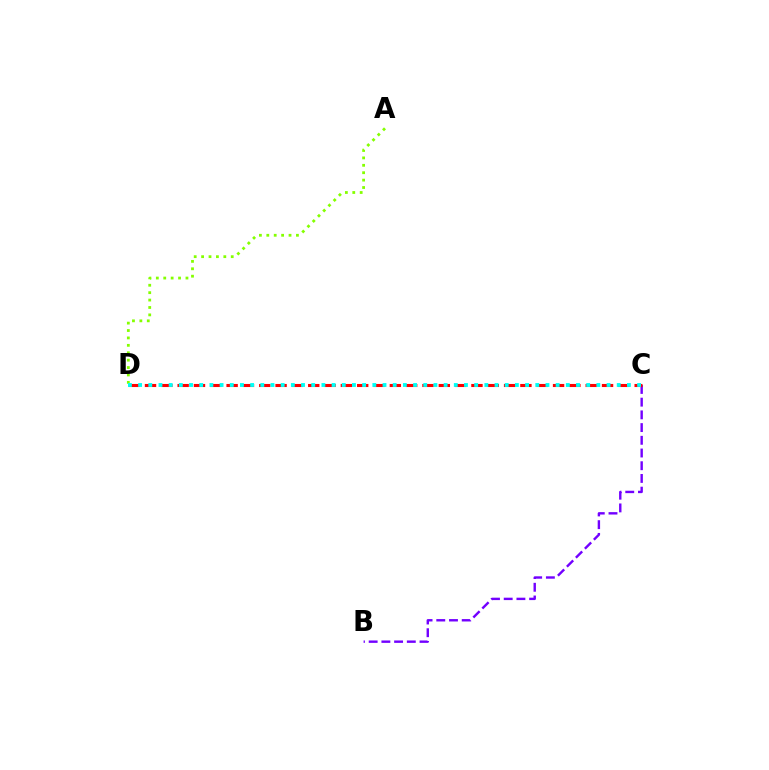{('B', 'C'): [{'color': '#7200ff', 'line_style': 'dashed', 'thickness': 1.73}], ('C', 'D'): [{'color': '#ff0000', 'line_style': 'dashed', 'thickness': 2.22}, {'color': '#00fff6', 'line_style': 'dotted', 'thickness': 2.77}], ('A', 'D'): [{'color': '#84ff00', 'line_style': 'dotted', 'thickness': 2.01}]}